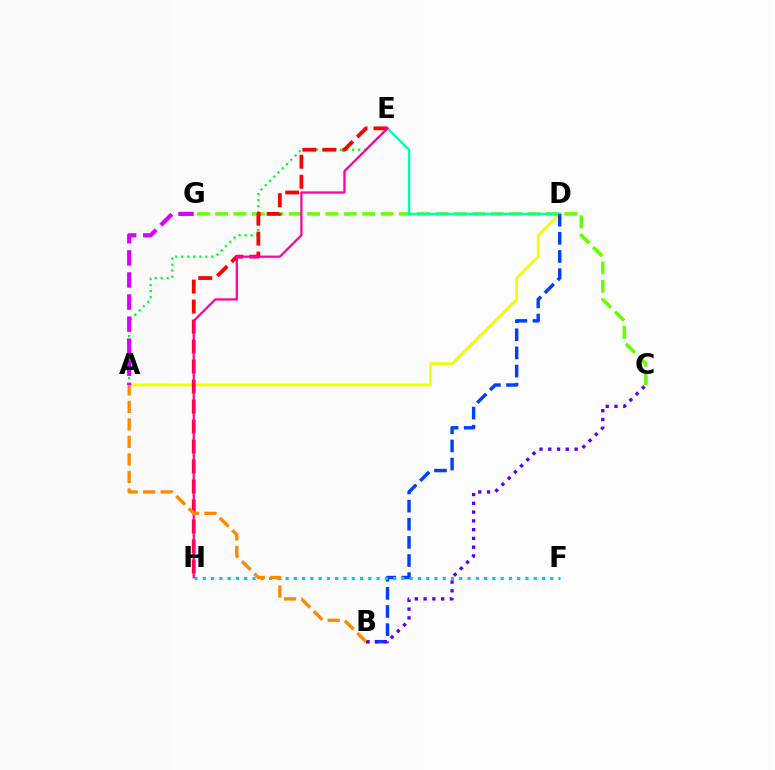{('A', 'E'): [{'color': '#00ff27', 'line_style': 'dotted', 'thickness': 1.63}], ('A', 'D'): [{'color': '#eeff00', 'line_style': 'solid', 'thickness': 1.93}], ('C', 'G'): [{'color': '#66ff00', 'line_style': 'dashed', 'thickness': 2.5}], ('E', 'H'): [{'color': '#ff0000', 'line_style': 'dashed', 'thickness': 2.72}, {'color': '#ff00a0', 'line_style': 'solid', 'thickness': 1.6}], ('D', 'E'): [{'color': '#00ffaf', 'line_style': 'solid', 'thickness': 1.69}], ('B', 'D'): [{'color': '#003fff', 'line_style': 'dashed', 'thickness': 2.46}], ('A', 'G'): [{'color': '#d600ff', 'line_style': 'dashed', 'thickness': 3.0}], ('F', 'H'): [{'color': '#00c7ff', 'line_style': 'dotted', 'thickness': 2.25}], ('B', 'C'): [{'color': '#4f00ff', 'line_style': 'dotted', 'thickness': 2.38}], ('A', 'B'): [{'color': '#ff8800', 'line_style': 'dashed', 'thickness': 2.38}]}